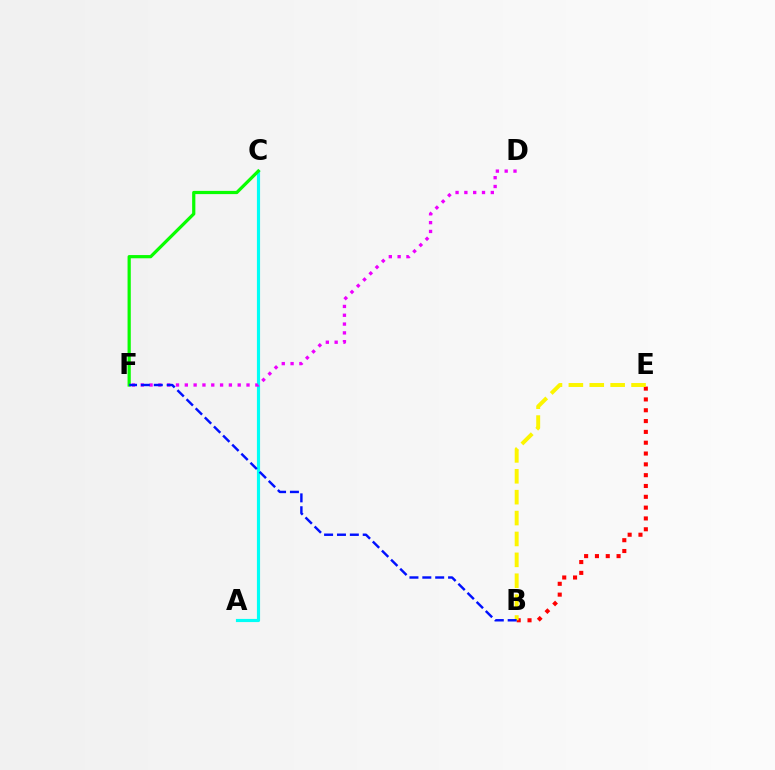{('B', 'E'): [{'color': '#ff0000', 'line_style': 'dotted', 'thickness': 2.94}, {'color': '#fcf500', 'line_style': 'dashed', 'thickness': 2.84}], ('A', 'C'): [{'color': '#00fff6', 'line_style': 'solid', 'thickness': 2.27}], ('C', 'F'): [{'color': '#08ff00', 'line_style': 'solid', 'thickness': 2.32}], ('D', 'F'): [{'color': '#ee00ff', 'line_style': 'dotted', 'thickness': 2.39}], ('B', 'F'): [{'color': '#0010ff', 'line_style': 'dashed', 'thickness': 1.75}]}